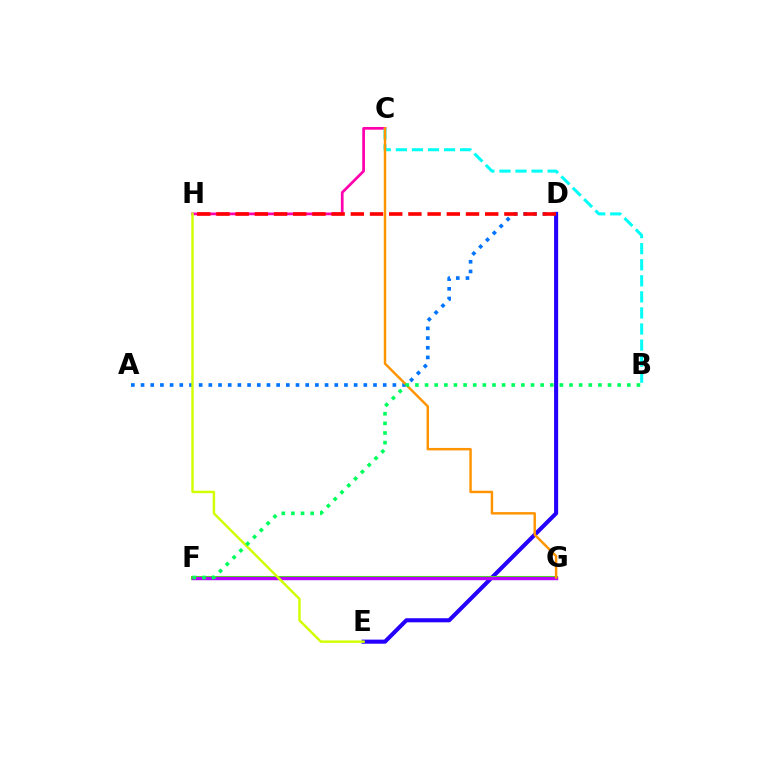{('D', 'E'): [{'color': '#2500ff', 'line_style': 'solid', 'thickness': 2.94}], ('F', 'G'): [{'color': '#3dff00', 'line_style': 'solid', 'thickness': 2.93}, {'color': '#b900ff', 'line_style': 'solid', 'thickness': 2.45}], ('C', 'H'): [{'color': '#ff00ac', 'line_style': 'solid', 'thickness': 1.96}], ('B', 'C'): [{'color': '#00fff6', 'line_style': 'dashed', 'thickness': 2.18}], ('A', 'D'): [{'color': '#0074ff', 'line_style': 'dotted', 'thickness': 2.63}], ('D', 'H'): [{'color': '#ff0000', 'line_style': 'dashed', 'thickness': 2.61}], ('E', 'H'): [{'color': '#d1ff00', 'line_style': 'solid', 'thickness': 1.76}], ('C', 'G'): [{'color': '#ff9400', 'line_style': 'solid', 'thickness': 1.76}], ('B', 'F'): [{'color': '#00ff5c', 'line_style': 'dotted', 'thickness': 2.62}]}